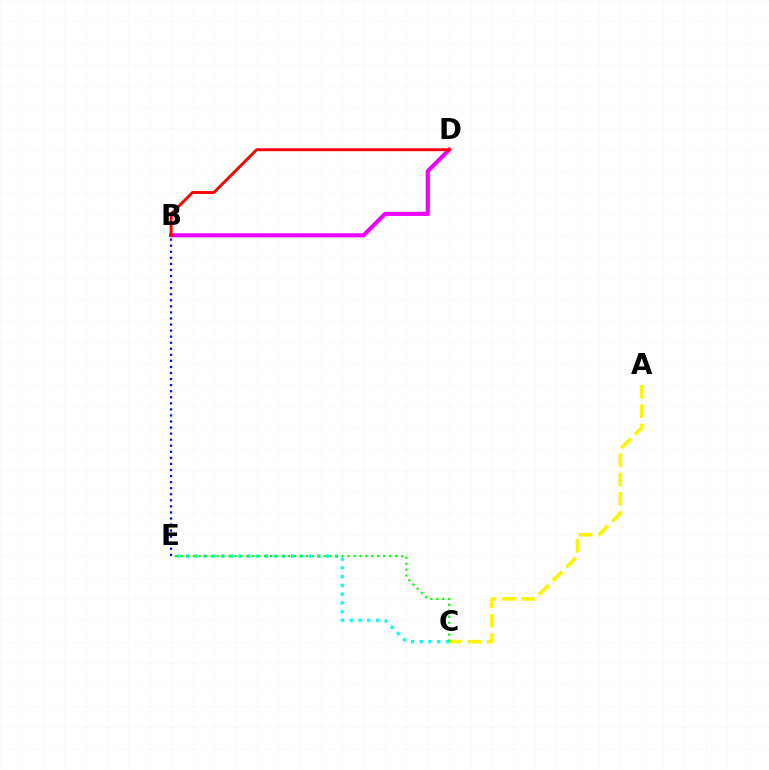{('A', 'C'): [{'color': '#fcf500', 'line_style': 'dashed', 'thickness': 2.63}], ('C', 'E'): [{'color': '#00fff6', 'line_style': 'dotted', 'thickness': 2.38}, {'color': '#08ff00', 'line_style': 'dotted', 'thickness': 1.62}], ('B', 'E'): [{'color': '#0010ff', 'line_style': 'dotted', 'thickness': 1.65}], ('B', 'D'): [{'color': '#ee00ff', 'line_style': 'solid', 'thickness': 2.95}, {'color': '#ff0000', 'line_style': 'solid', 'thickness': 2.1}]}